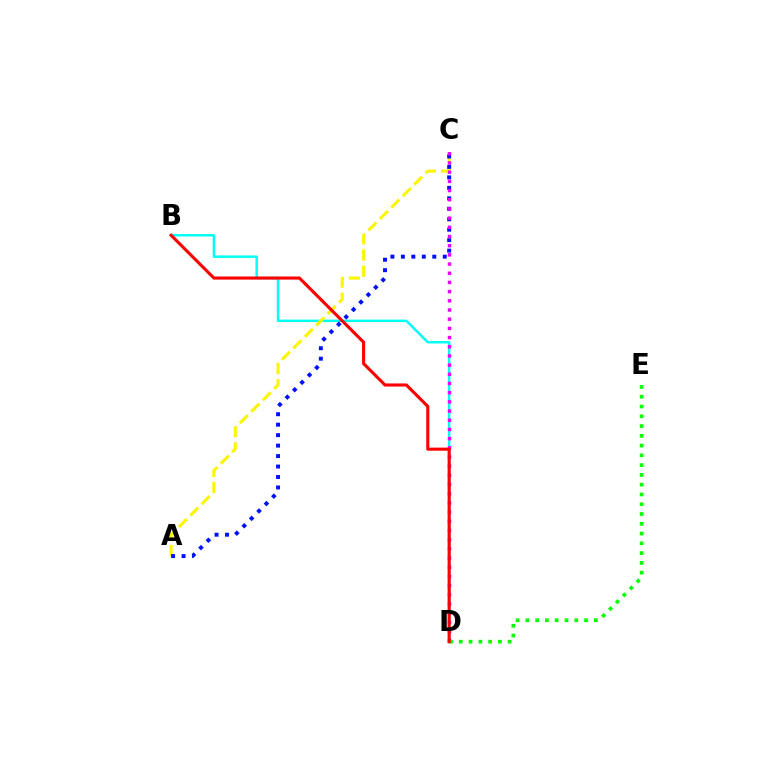{('B', 'D'): [{'color': '#00fff6', 'line_style': 'solid', 'thickness': 1.77}, {'color': '#ff0000', 'line_style': 'solid', 'thickness': 2.23}], ('A', 'C'): [{'color': '#fcf500', 'line_style': 'dashed', 'thickness': 2.19}, {'color': '#0010ff', 'line_style': 'dotted', 'thickness': 2.84}], ('C', 'D'): [{'color': '#ee00ff', 'line_style': 'dotted', 'thickness': 2.5}], ('D', 'E'): [{'color': '#08ff00', 'line_style': 'dotted', 'thickness': 2.66}]}